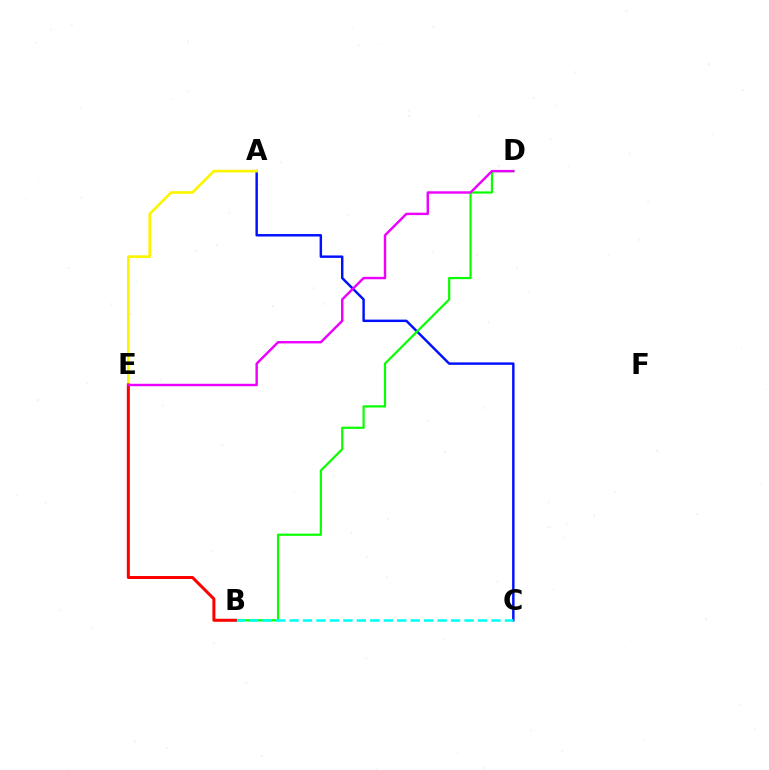{('A', 'C'): [{'color': '#0010ff', 'line_style': 'solid', 'thickness': 1.76}], ('A', 'E'): [{'color': '#fcf500', 'line_style': 'solid', 'thickness': 1.93}], ('B', 'D'): [{'color': '#08ff00', 'line_style': 'solid', 'thickness': 1.58}], ('B', 'C'): [{'color': '#00fff6', 'line_style': 'dashed', 'thickness': 1.83}], ('B', 'E'): [{'color': '#ff0000', 'line_style': 'solid', 'thickness': 2.18}], ('D', 'E'): [{'color': '#ee00ff', 'line_style': 'solid', 'thickness': 1.74}]}